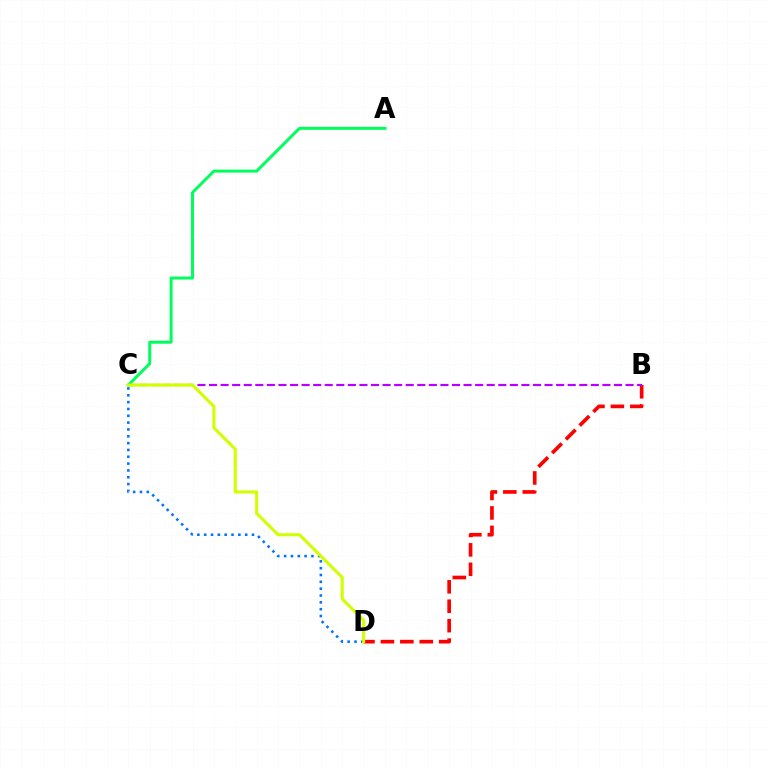{('A', 'C'): [{'color': '#00ff5c', 'line_style': 'solid', 'thickness': 2.15}], ('B', 'D'): [{'color': '#ff0000', 'line_style': 'dashed', 'thickness': 2.64}], ('B', 'C'): [{'color': '#b900ff', 'line_style': 'dashed', 'thickness': 1.57}], ('C', 'D'): [{'color': '#0074ff', 'line_style': 'dotted', 'thickness': 1.86}, {'color': '#d1ff00', 'line_style': 'solid', 'thickness': 2.22}]}